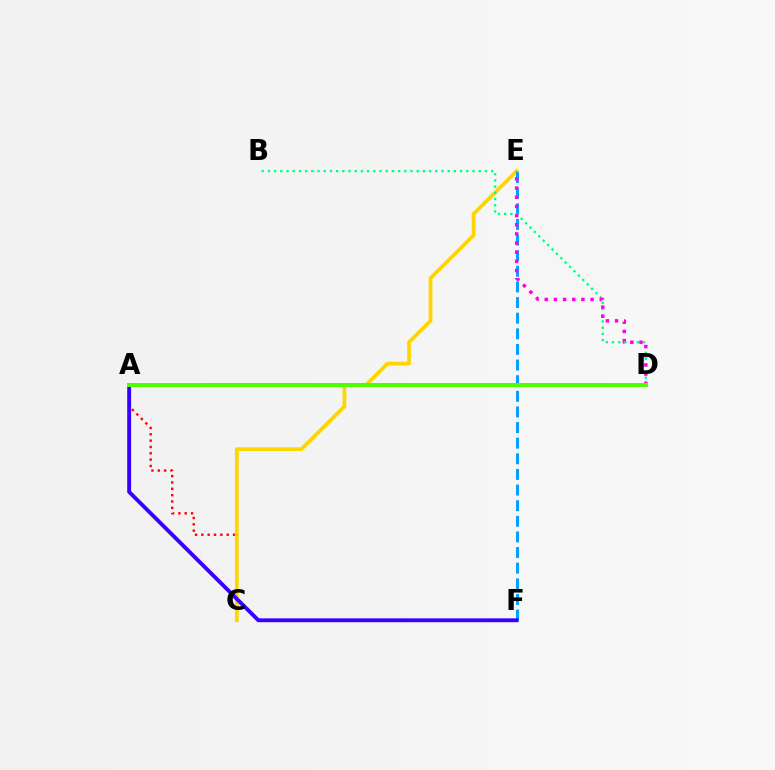{('A', 'C'): [{'color': '#ff0000', 'line_style': 'dotted', 'thickness': 1.72}], ('C', 'E'): [{'color': '#ffd500', 'line_style': 'solid', 'thickness': 2.7}], ('E', 'F'): [{'color': '#009eff', 'line_style': 'dashed', 'thickness': 2.12}], ('B', 'D'): [{'color': '#00ff86', 'line_style': 'dotted', 'thickness': 1.68}], ('D', 'E'): [{'color': '#ff00ed', 'line_style': 'dotted', 'thickness': 2.49}], ('A', 'F'): [{'color': '#3700ff', 'line_style': 'solid', 'thickness': 2.79}], ('A', 'D'): [{'color': '#4fff00', 'line_style': 'solid', 'thickness': 2.85}]}